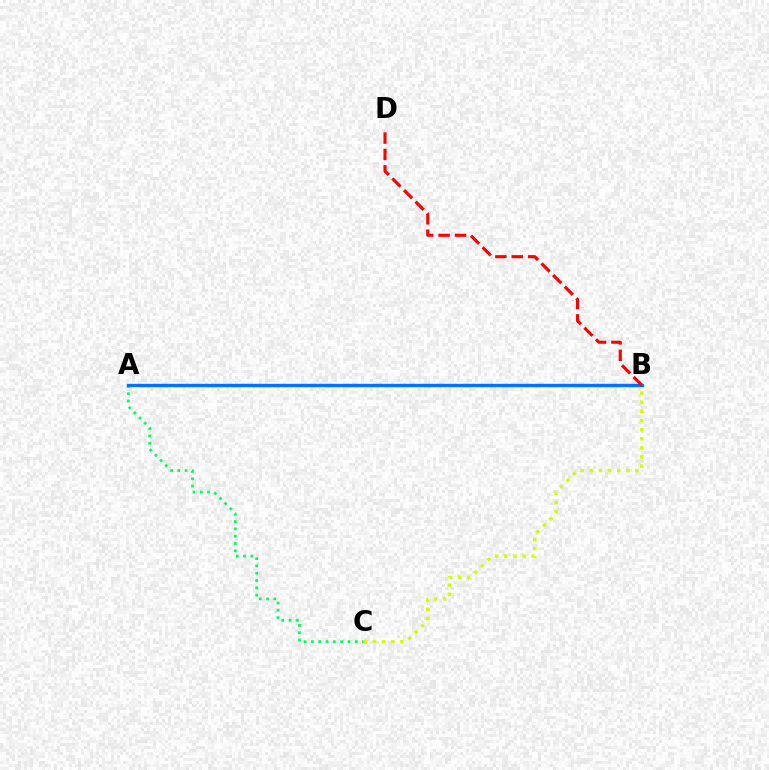{('B', 'C'): [{'color': '#d1ff00', 'line_style': 'dotted', 'thickness': 2.48}], ('A', 'C'): [{'color': '#00ff5c', 'line_style': 'dotted', 'thickness': 1.98}], ('A', 'B'): [{'color': '#b900ff', 'line_style': 'dashed', 'thickness': 1.96}, {'color': '#0074ff', 'line_style': 'solid', 'thickness': 2.42}], ('B', 'D'): [{'color': '#ff0000', 'line_style': 'dashed', 'thickness': 2.23}]}